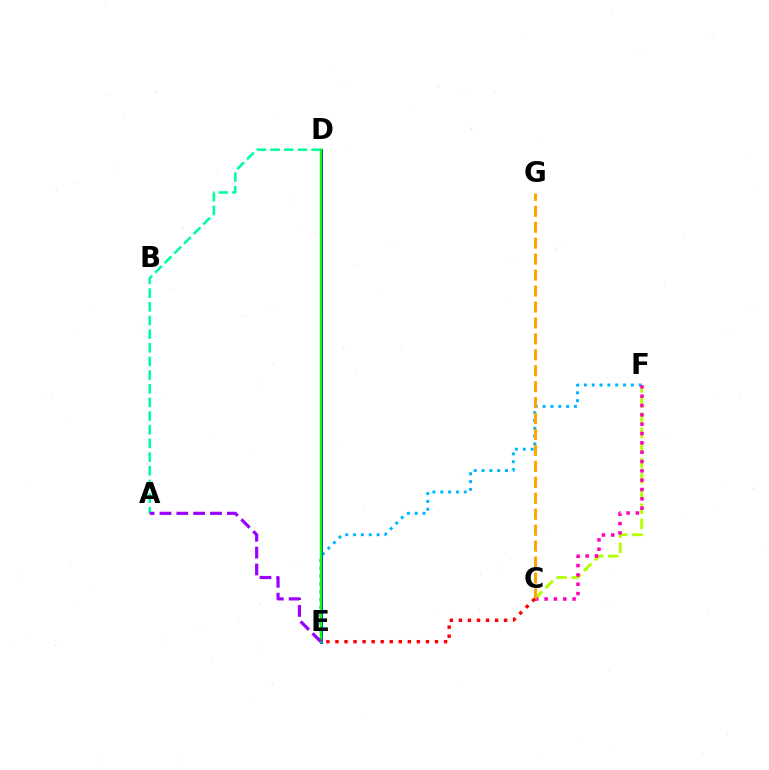{('E', 'F'): [{'color': '#00b5ff', 'line_style': 'dotted', 'thickness': 2.13}], ('D', 'E'): [{'color': '#0010ff', 'line_style': 'solid', 'thickness': 2.02}, {'color': '#08ff00', 'line_style': 'solid', 'thickness': 1.72}], ('A', 'D'): [{'color': '#00ff9d', 'line_style': 'dashed', 'thickness': 1.86}], ('C', 'F'): [{'color': '#b3ff00', 'line_style': 'dashed', 'thickness': 2.06}, {'color': '#ff00bd', 'line_style': 'dotted', 'thickness': 2.54}], ('A', 'E'): [{'color': '#9b00ff', 'line_style': 'dashed', 'thickness': 2.29}], ('C', 'G'): [{'color': '#ffa500', 'line_style': 'dashed', 'thickness': 2.17}], ('C', 'E'): [{'color': '#ff0000', 'line_style': 'dotted', 'thickness': 2.46}]}